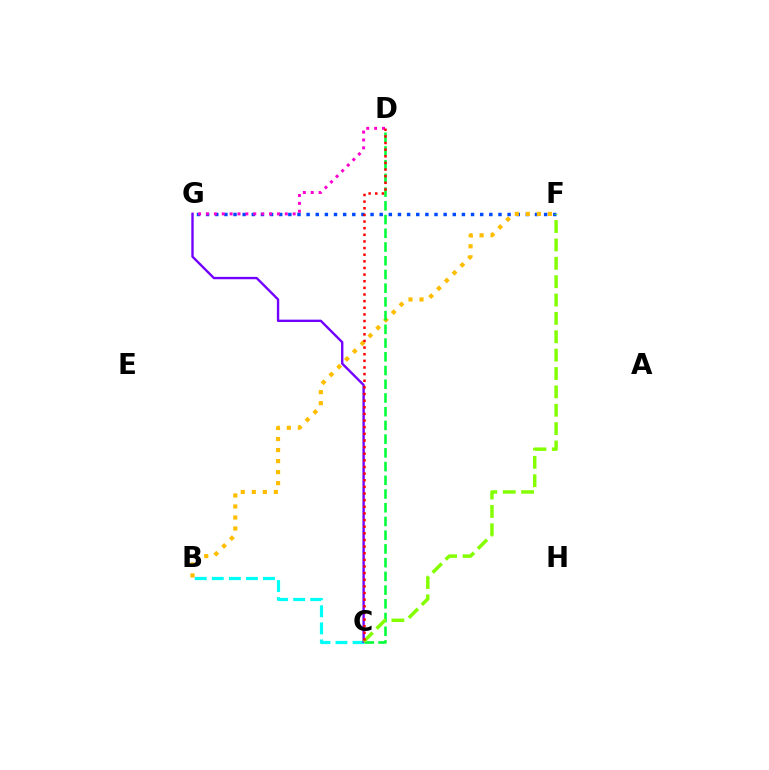{('F', 'G'): [{'color': '#004bff', 'line_style': 'dotted', 'thickness': 2.48}], ('D', 'G'): [{'color': '#ff00cf', 'line_style': 'dotted', 'thickness': 2.14}], ('B', 'C'): [{'color': '#00fff6', 'line_style': 'dashed', 'thickness': 2.32}], ('B', 'F'): [{'color': '#ffbd00', 'line_style': 'dotted', 'thickness': 2.99}], ('C', 'D'): [{'color': '#00ff39', 'line_style': 'dashed', 'thickness': 1.86}, {'color': '#ff0000', 'line_style': 'dotted', 'thickness': 1.8}], ('C', 'G'): [{'color': '#7200ff', 'line_style': 'solid', 'thickness': 1.7}], ('C', 'F'): [{'color': '#84ff00', 'line_style': 'dashed', 'thickness': 2.5}]}